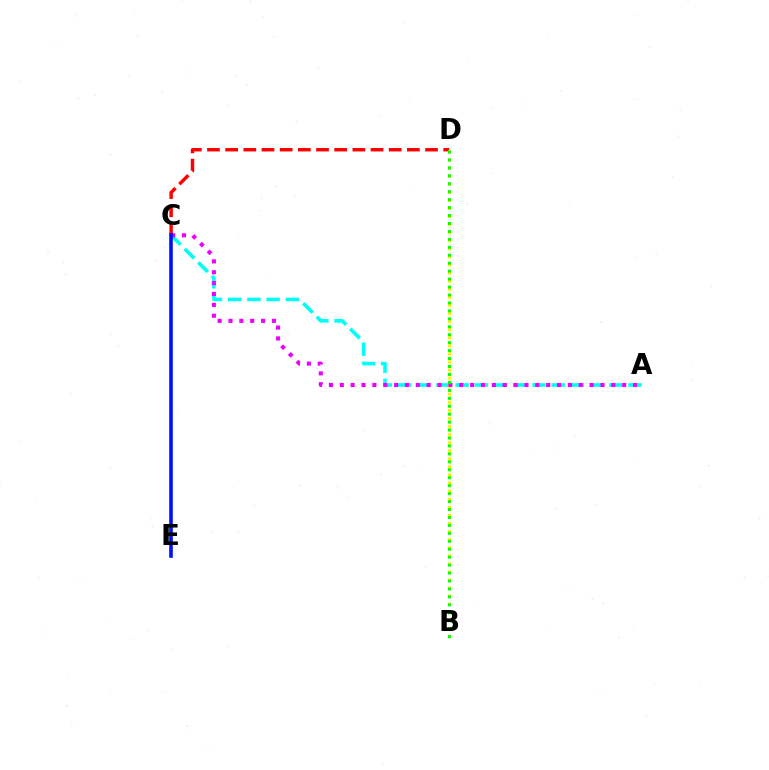{('C', 'D'): [{'color': '#ff0000', 'line_style': 'dashed', 'thickness': 2.47}], ('A', 'C'): [{'color': '#00fff6', 'line_style': 'dashed', 'thickness': 2.61}, {'color': '#ee00ff', 'line_style': 'dotted', 'thickness': 2.95}], ('B', 'D'): [{'color': '#fcf500', 'line_style': 'dotted', 'thickness': 2.19}, {'color': '#08ff00', 'line_style': 'dotted', 'thickness': 2.16}], ('C', 'E'): [{'color': '#0010ff', 'line_style': 'solid', 'thickness': 2.59}]}